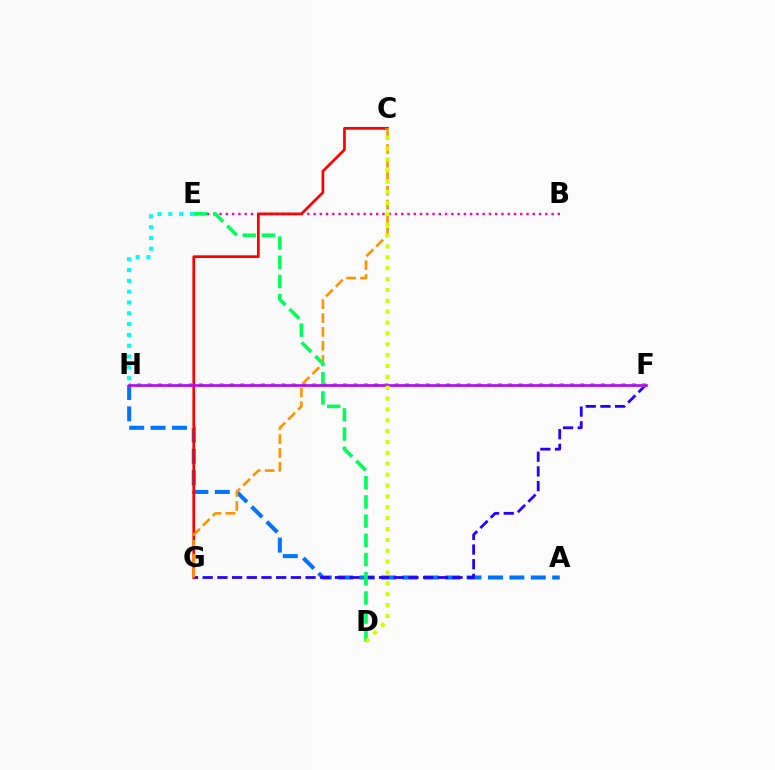{('A', 'H'): [{'color': '#0074ff', 'line_style': 'dashed', 'thickness': 2.91}], ('E', 'H'): [{'color': '#00fff6', 'line_style': 'dotted', 'thickness': 2.94}], ('B', 'E'): [{'color': '#ff00ac', 'line_style': 'dotted', 'thickness': 1.7}], ('F', 'G'): [{'color': '#2500ff', 'line_style': 'dashed', 'thickness': 2.0}], ('C', 'G'): [{'color': '#ff0000', 'line_style': 'solid', 'thickness': 1.95}, {'color': '#ff9400', 'line_style': 'dashed', 'thickness': 1.89}], ('F', 'H'): [{'color': '#3dff00', 'line_style': 'dotted', 'thickness': 2.8}, {'color': '#b900ff', 'line_style': 'solid', 'thickness': 1.9}], ('D', 'E'): [{'color': '#00ff5c', 'line_style': 'dashed', 'thickness': 2.61}], ('C', 'D'): [{'color': '#d1ff00', 'line_style': 'dotted', 'thickness': 2.95}]}